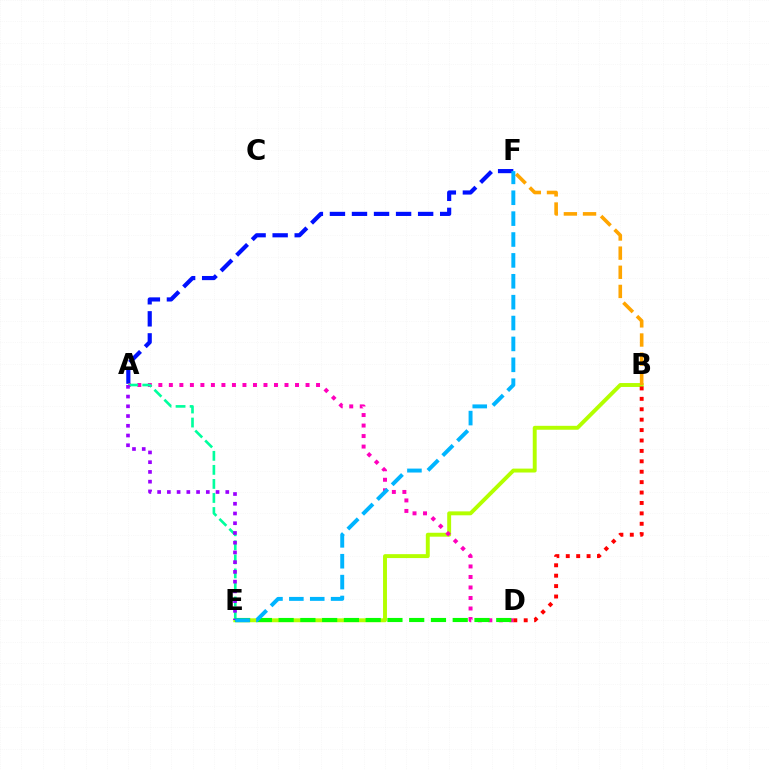{('B', 'E'): [{'color': '#b3ff00', 'line_style': 'solid', 'thickness': 2.82}], ('B', 'F'): [{'color': '#ffa500', 'line_style': 'dashed', 'thickness': 2.6}], ('A', 'F'): [{'color': '#0010ff', 'line_style': 'dashed', 'thickness': 3.0}], ('A', 'D'): [{'color': '#ff00bd', 'line_style': 'dotted', 'thickness': 2.86}], ('A', 'E'): [{'color': '#00ff9d', 'line_style': 'dashed', 'thickness': 1.91}, {'color': '#9b00ff', 'line_style': 'dotted', 'thickness': 2.65}], ('B', 'D'): [{'color': '#ff0000', 'line_style': 'dotted', 'thickness': 2.83}], ('D', 'E'): [{'color': '#08ff00', 'line_style': 'dashed', 'thickness': 2.96}], ('E', 'F'): [{'color': '#00b5ff', 'line_style': 'dashed', 'thickness': 2.84}]}